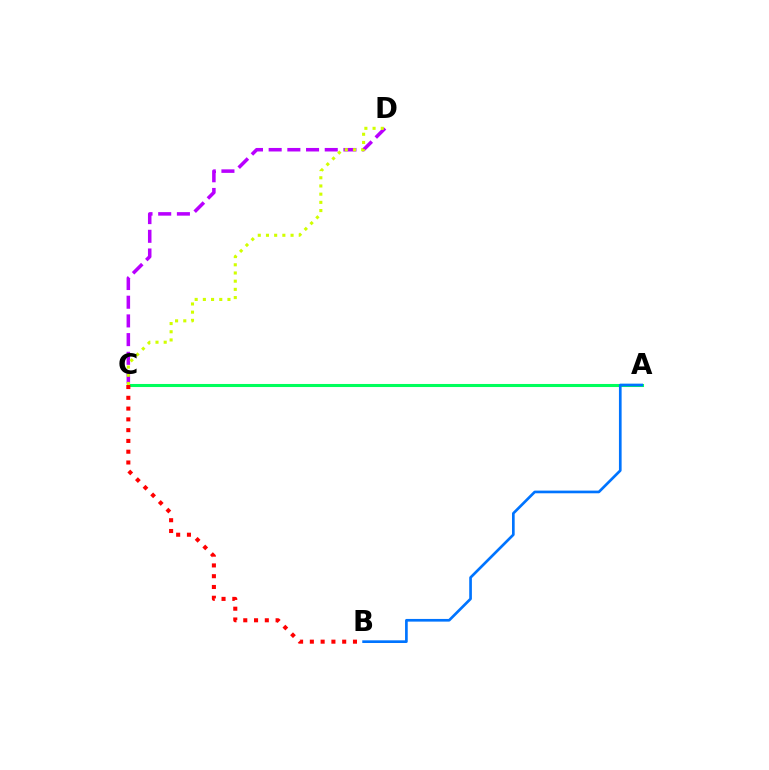{('C', 'D'): [{'color': '#b900ff', 'line_style': 'dashed', 'thickness': 2.54}, {'color': '#d1ff00', 'line_style': 'dotted', 'thickness': 2.23}], ('A', 'C'): [{'color': '#00ff5c', 'line_style': 'solid', 'thickness': 2.2}], ('B', 'C'): [{'color': '#ff0000', 'line_style': 'dotted', 'thickness': 2.93}], ('A', 'B'): [{'color': '#0074ff', 'line_style': 'solid', 'thickness': 1.93}]}